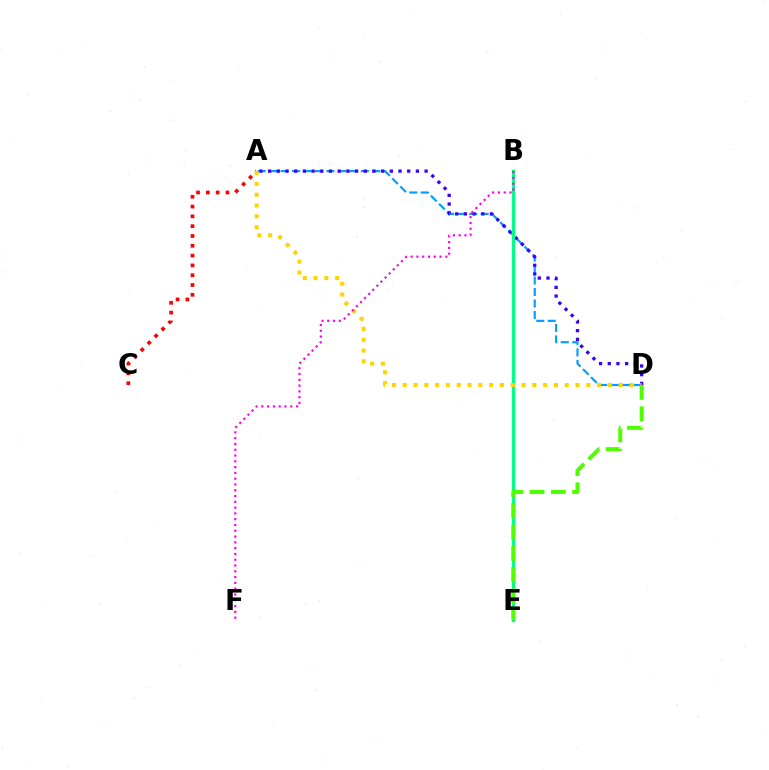{('A', 'D'): [{'color': '#009eff', 'line_style': 'dashed', 'thickness': 1.56}, {'color': '#3700ff', 'line_style': 'dotted', 'thickness': 2.36}, {'color': '#ffd500', 'line_style': 'dotted', 'thickness': 2.93}], ('A', 'C'): [{'color': '#ff0000', 'line_style': 'dotted', 'thickness': 2.66}], ('B', 'E'): [{'color': '#00ff86', 'line_style': 'solid', 'thickness': 2.37}], ('D', 'E'): [{'color': '#4fff00', 'line_style': 'dashed', 'thickness': 2.89}], ('B', 'F'): [{'color': '#ff00ed', 'line_style': 'dotted', 'thickness': 1.57}]}